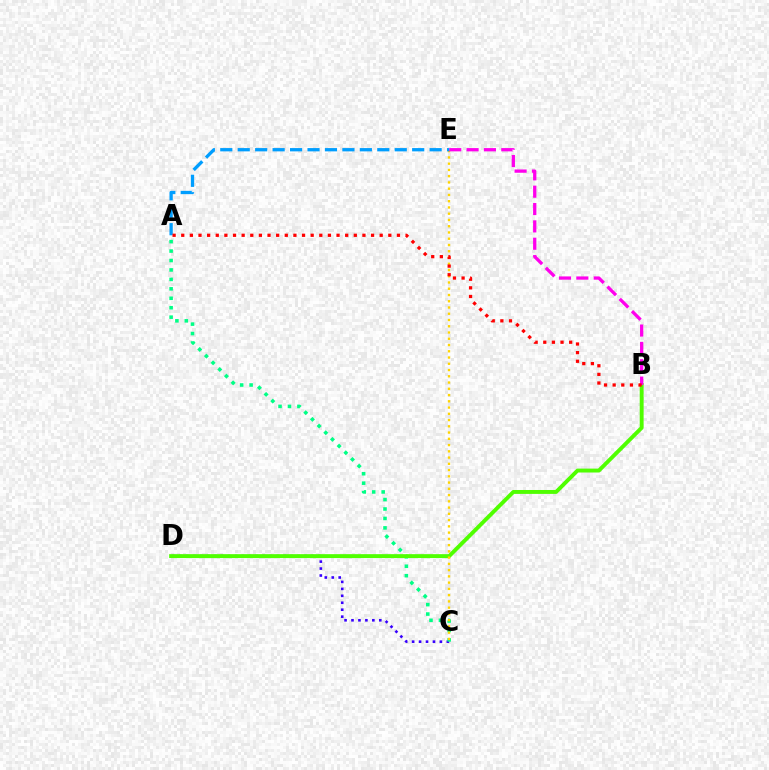{('C', 'D'): [{'color': '#3700ff', 'line_style': 'dotted', 'thickness': 1.89}], ('A', 'C'): [{'color': '#00ff86', 'line_style': 'dotted', 'thickness': 2.57}], ('B', 'D'): [{'color': '#4fff00', 'line_style': 'solid', 'thickness': 2.81}], ('C', 'E'): [{'color': '#ffd500', 'line_style': 'dotted', 'thickness': 1.7}], ('B', 'E'): [{'color': '#ff00ed', 'line_style': 'dashed', 'thickness': 2.36}], ('A', 'E'): [{'color': '#009eff', 'line_style': 'dashed', 'thickness': 2.37}], ('A', 'B'): [{'color': '#ff0000', 'line_style': 'dotted', 'thickness': 2.34}]}